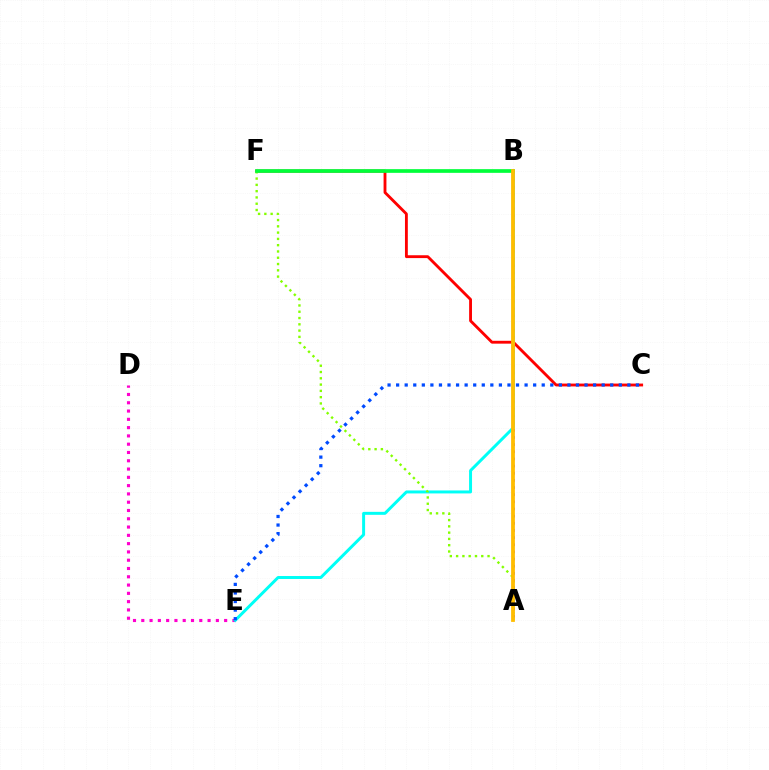{('D', 'E'): [{'color': '#ff00cf', 'line_style': 'dotted', 'thickness': 2.25}], ('C', 'F'): [{'color': '#ff0000', 'line_style': 'solid', 'thickness': 2.05}], ('A', 'B'): [{'color': '#7200ff', 'line_style': 'dotted', 'thickness': 1.94}, {'color': '#ffbd00', 'line_style': 'solid', 'thickness': 2.73}], ('B', 'E'): [{'color': '#00fff6', 'line_style': 'solid', 'thickness': 2.14}], ('A', 'F'): [{'color': '#84ff00', 'line_style': 'dotted', 'thickness': 1.71}], ('B', 'F'): [{'color': '#00ff39', 'line_style': 'solid', 'thickness': 2.65}], ('C', 'E'): [{'color': '#004bff', 'line_style': 'dotted', 'thickness': 2.33}]}